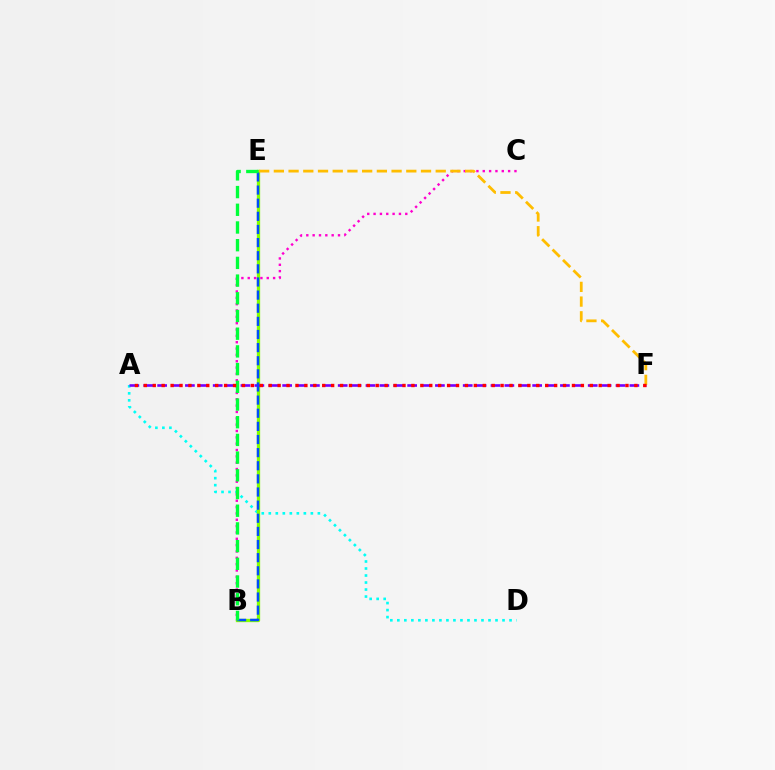{('A', 'D'): [{'color': '#00fff6', 'line_style': 'dotted', 'thickness': 1.91}], ('B', 'E'): [{'color': '#84ff00', 'line_style': 'solid', 'thickness': 2.38}, {'color': '#004bff', 'line_style': 'dashed', 'thickness': 1.78}, {'color': '#00ff39', 'line_style': 'dashed', 'thickness': 2.4}], ('A', 'F'): [{'color': '#7200ff', 'line_style': 'dashed', 'thickness': 1.89}, {'color': '#ff0000', 'line_style': 'dotted', 'thickness': 2.42}], ('B', 'C'): [{'color': '#ff00cf', 'line_style': 'dotted', 'thickness': 1.72}], ('E', 'F'): [{'color': '#ffbd00', 'line_style': 'dashed', 'thickness': 2.0}]}